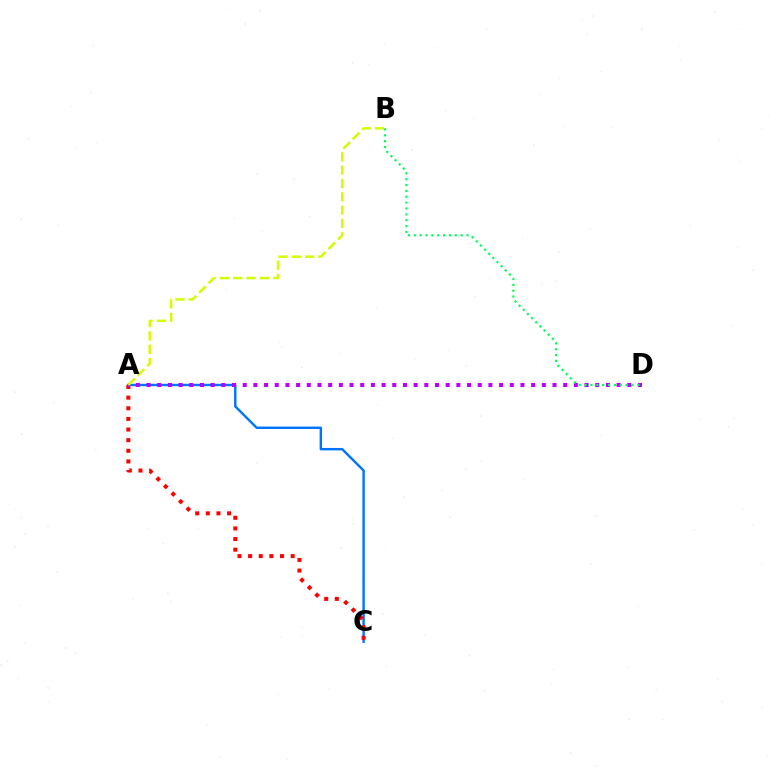{('A', 'C'): [{'color': '#0074ff', 'line_style': 'solid', 'thickness': 1.74}, {'color': '#ff0000', 'line_style': 'dotted', 'thickness': 2.89}], ('A', 'D'): [{'color': '#b900ff', 'line_style': 'dotted', 'thickness': 2.9}], ('B', 'D'): [{'color': '#00ff5c', 'line_style': 'dotted', 'thickness': 1.59}], ('A', 'B'): [{'color': '#d1ff00', 'line_style': 'dashed', 'thickness': 1.81}]}